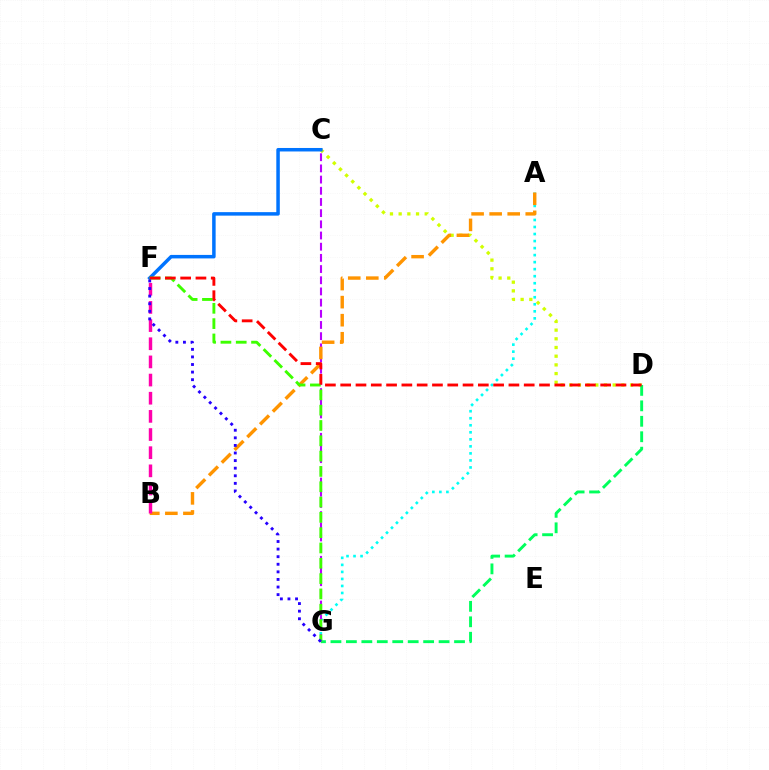{('C', 'D'): [{'color': '#d1ff00', 'line_style': 'dotted', 'thickness': 2.36}], ('C', 'F'): [{'color': '#0074ff', 'line_style': 'solid', 'thickness': 2.52}], ('A', 'G'): [{'color': '#00fff6', 'line_style': 'dotted', 'thickness': 1.91}], ('D', 'G'): [{'color': '#00ff5c', 'line_style': 'dashed', 'thickness': 2.1}], ('C', 'G'): [{'color': '#b900ff', 'line_style': 'dashed', 'thickness': 1.52}], ('A', 'B'): [{'color': '#ff9400', 'line_style': 'dashed', 'thickness': 2.45}], ('B', 'F'): [{'color': '#ff00ac', 'line_style': 'dashed', 'thickness': 2.47}], ('F', 'G'): [{'color': '#3dff00', 'line_style': 'dashed', 'thickness': 2.08}, {'color': '#2500ff', 'line_style': 'dotted', 'thickness': 2.06}], ('D', 'F'): [{'color': '#ff0000', 'line_style': 'dashed', 'thickness': 2.08}]}